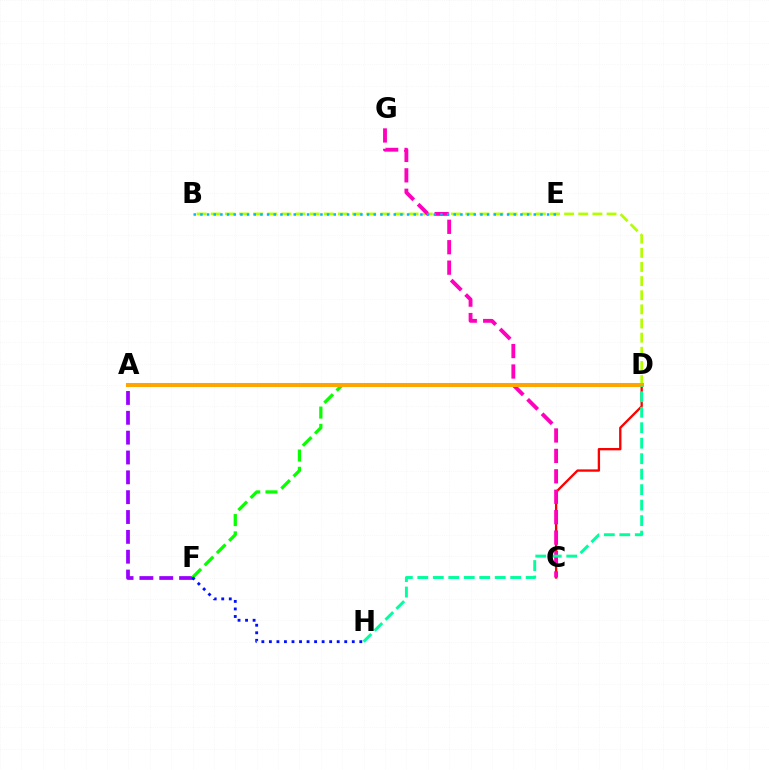{('A', 'F'): [{'color': '#9b00ff', 'line_style': 'dashed', 'thickness': 2.7}], ('B', 'D'): [{'color': '#b3ff00', 'line_style': 'dashed', 'thickness': 1.92}], ('C', 'D'): [{'color': '#ff0000', 'line_style': 'solid', 'thickness': 1.68}], ('C', 'G'): [{'color': '#ff00bd', 'line_style': 'dashed', 'thickness': 2.77}], ('B', 'E'): [{'color': '#00b5ff', 'line_style': 'dotted', 'thickness': 1.81}], ('D', 'F'): [{'color': '#08ff00', 'line_style': 'dashed', 'thickness': 2.35}], ('A', 'D'): [{'color': '#ffa500', 'line_style': 'solid', 'thickness': 2.9}], ('D', 'H'): [{'color': '#00ff9d', 'line_style': 'dashed', 'thickness': 2.1}], ('F', 'H'): [{'color': '#0010ff', 'line_style': 'dotted', 'thickness': 2.05}]}